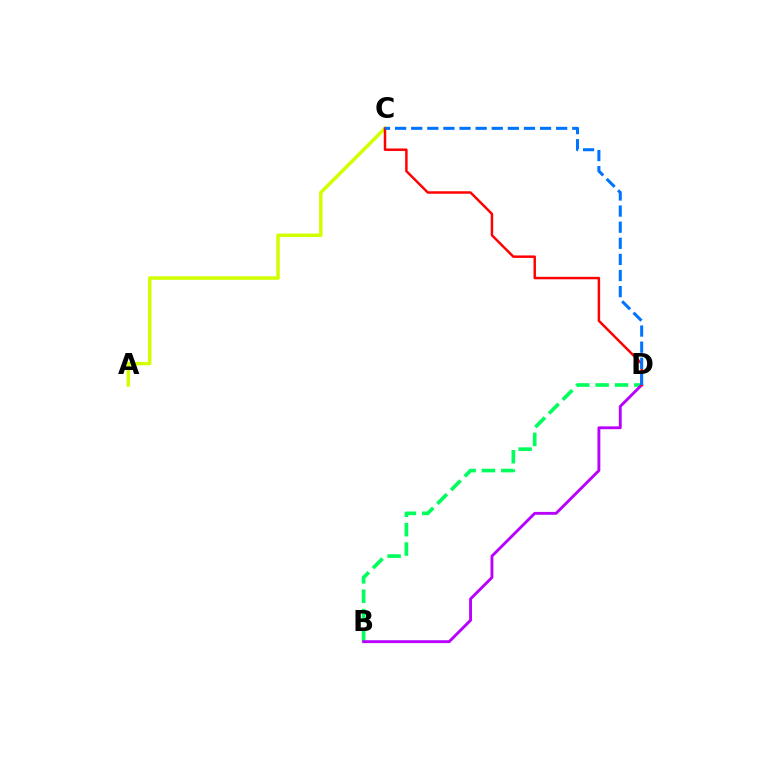{('A', 'C'): [{'color': '#d1ff00', 'line_style': 'solid', 'thickness': 2.51}], ('B', 'D'): [{'color': '#00ff5c', 'line_style': 'dashed', 'thickness': 2.63}, {'color': '#b900ff', 'line_style': 'solid', 'thickness': 2.07}], ('C', 'D'): [{'color': '#ff0000', 'line_style': 'solid', 'thickness': 1.78}, {'color': '#0074ff', 'line_style': 'dashed', 'thickness': 2.19}]}